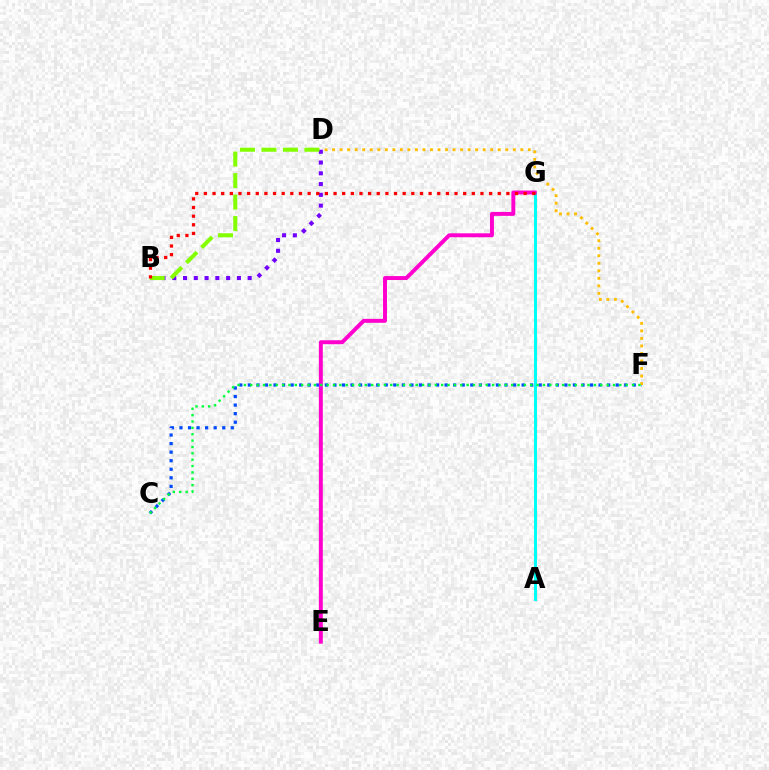{('C', 'F'): [{'color': '#004bff', 'line_style': 'dotted', 'thickness': 2.32}, {'color': '#00ff39', 'line_style': 'dotted', 'thickness': 1.73}], ('A', 'G'): [{'color': '#00fff6', 'line_style': 'solid', 'thickness': 2.19}], ('B', 'D'): [{'color': '#7200ff', 'line_style': 'dotted', 'thickness': 2.93}, {'color': '#84ff00', 'line_style': 'dashed', 'thickness': 2.92}], ('E', 'G'): [{'color': '#ff00cf', 'line_style': 'solid', 'thickness': 2.84}], ('D', 'F'): [{'color': '#ffbd00', 'line_style': 'dotted', 'thickness': 2.05}], ('B', 'G'): [{'color': '#ff0000', 'line_style': 'dotted', 'thickness': 2.35}]}